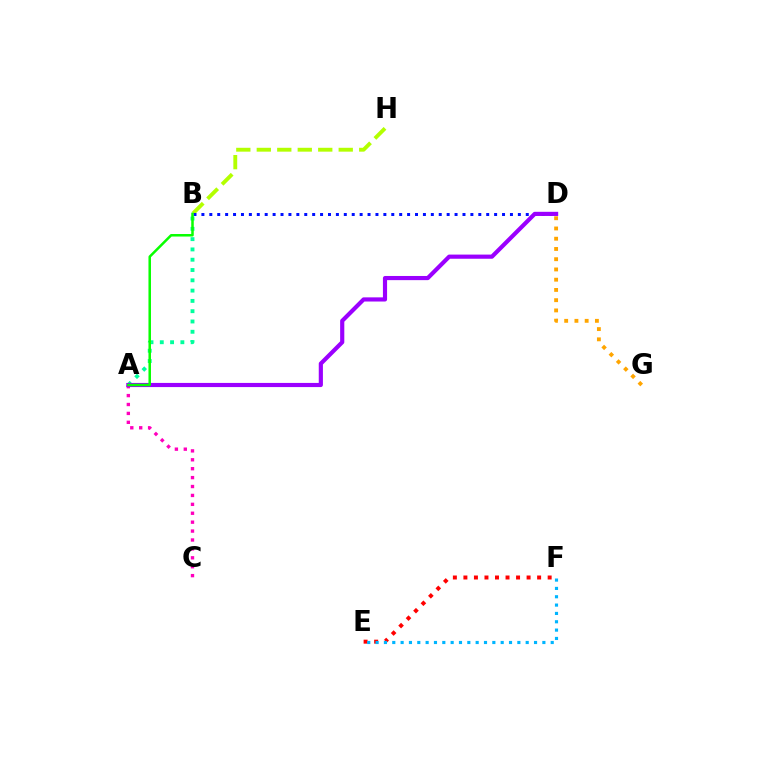{('B', 'H'): [{'color': '#b3ff00', 'line_style': 'dashed', 'thickness': 2.78}], ('B', 'D'): [{'color': '#0010ff', 'line_style': 'dotted', 'thickness': 2.15}], ('A', 'C'): [{'color': '#ff00bd', 'line_style': 'dotted', 'thickness': 2.42}], ('A', 'B'): [{'color': '#00ff9d', 'line_style': 'dotted', 'thickness': 2.8}, {'color': '#08ff00', 'line_style': 'solid', 'thickness': 1.81}], ('E', 'F'): [{'color': '#ff0000', 'line_style': 'dotted', 'thickness': 2.86}, {'color': '#00b5ff', 'line_style': 'dotted', 'thickness': 2.27}], ('D', 'G'): [{'color': '#ffa500', 'line_style': 'dotted', 'thickness': 2.78}], ('A', 'D'): [{'color': '#9b00ff', 'line_style': 'solid', 'thickness': 2.99}]}